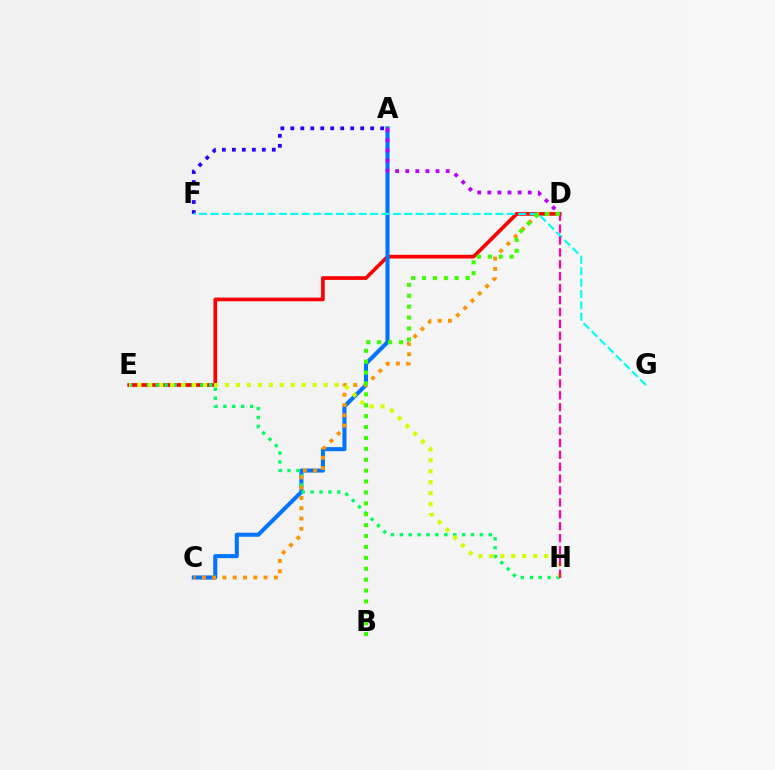{('A', 'F'): [{'color': '#2500ff', 'line_style': 'dotted', 'thickness': 2.71}], ('D', 'E'): [{'color': '#ff0000', 'line_style': 'solid', 'thickness': 2.65}], ('A', 'C'): [{'color': '#0074ff', 'line_style': 'solid', 'thickness': 2.92}], ('A', 'D'): [{'color': '#b900ff', 'line_style': 'dotted', 'thickness': 2.74}], ('E', 'H'): [{'color': '#00ff5c', 'line_style': 'dotted', 'thickness': 2.42}, {'color': '#d1ff00', 'line_style': 'dotted', 'thickness': 2.98}], ('C', 'D'): [{'color': '#ff9400', 'line_style': 'dotted', 'thickness': 2.79}], ('F', 'G'): [{'color': '#00fff6', 'line_style': 'dashed', 'thickness': 1.55}], ('D', 'H'): [{'color': '#ff00ac', 'line_style': 'dashed', 'thickness': 1.62}], ('B', 'D'): [{'color': '#3dff00', 'line_style': 'dotted', 'thickness': 2.96}]}